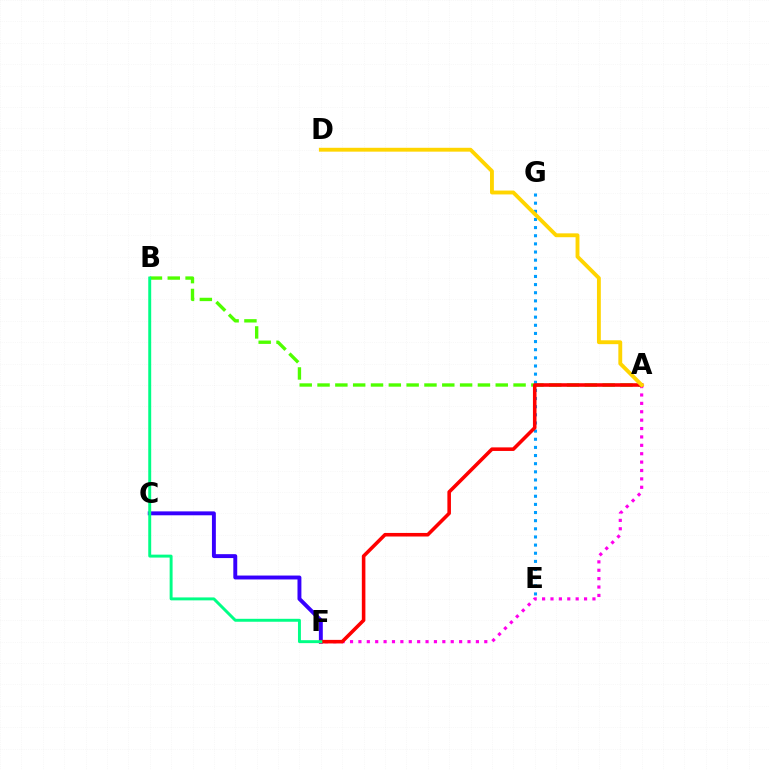{('A', 'F'): [{'color': '#ff00ed', 'line_style': 'dotted', 'thickness': 2.28}, {'color': '#ff0000', 'line_style': 'solid', 'thickness': 2.57}], ('A', 'B'): [{'color': '#4fff00', 'line_style': 'dashed', 'thickness': 2.42}], ('C', 'F'): [{'color': '#3700ff', 'line_style': 'solid', 'thickness': 2.82}], ('E', 'G'): [{'color': '#009eff', 'line_style': 'dotted', 'thickness': 2.21}], ('A', 'D'): [{'color': '#ffd500', 'line_style': 'solid', 'thickness': 2.78}], ('B', 'F'): [{'color': '#00ff86', 'line_style': 'solid', 'thickness': 2.12}]}